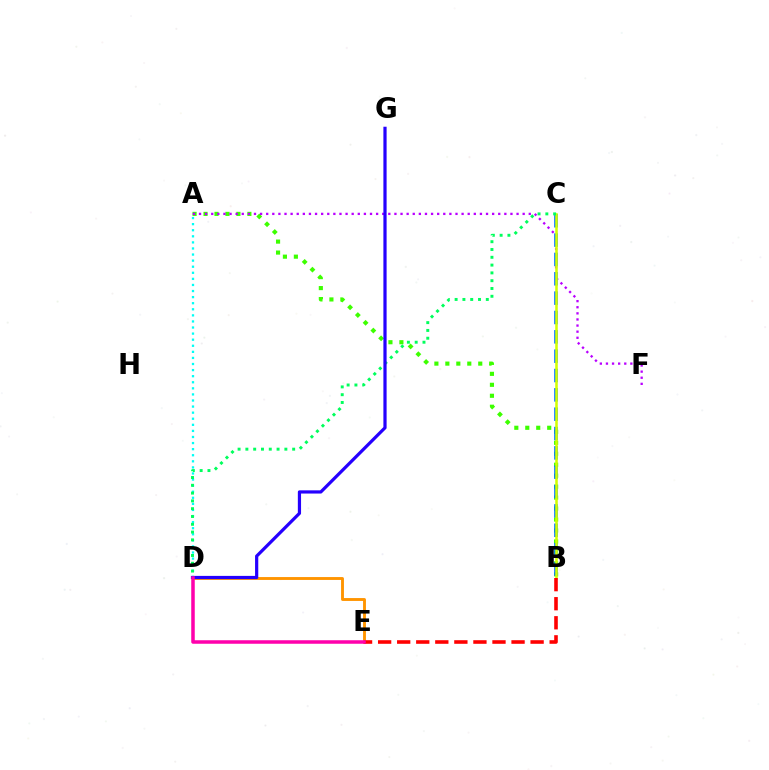{('A', 'B'): [{'color': '#3dff00', 'line_style': 'dotted', 'thickness': 2.98}], ('A', 'F'): [{'color': '#b900ff', 'line_style': 'dotted', 'thickness': 1.66}], ('B', 'C'): [{'color': '#0074ff', 'line_style': 'dashed', 'thickness': 2.63}, {'color': '#d1ff00', 'line_style': 'solid', 'thickness': 1.83}], ('D', 'E'): [{'color': '#ff9400', 'line_style': 'solid', 'thickness': 2.08}, {'color': '#ff00ac', 'line_style': 'solid', 'thickness': 2.53}], ('A', 'D'): [{'color': '#00fff6', 'line_style': 'dotted', 'thickness': 1.65}], ('C', 'D'): [{'color': '#00ff5c', 'line_style': 'dotted', 'thickness': 2.12}], ('B', 'E'): [{'color': '#ff0000', 'line_style': 'dashed', 'thickness': 2.59}], ('D', 'G'): [{'color': '#2500ff', 'line_style': 'solid', 'thickness': 2.31}]}